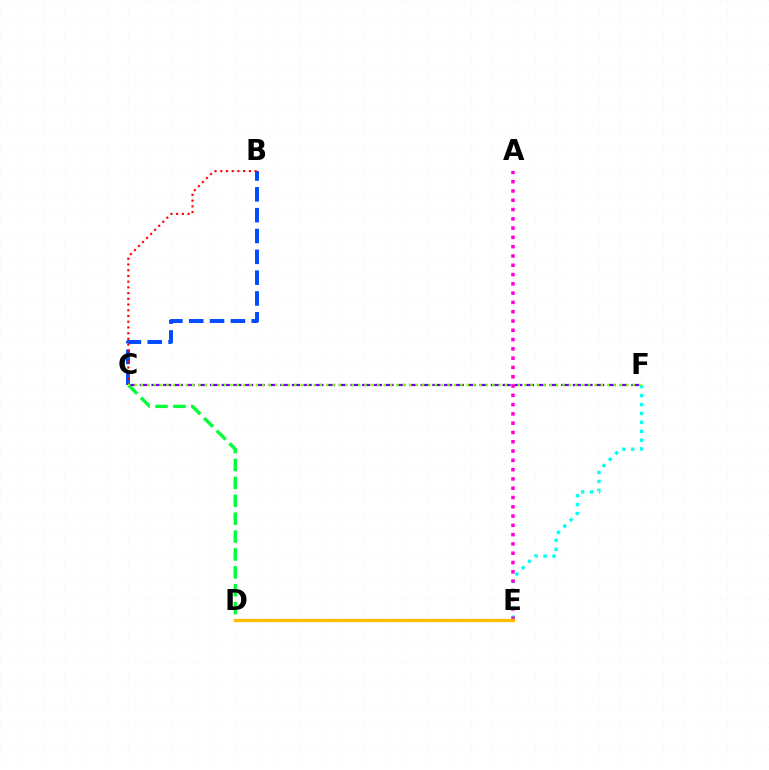{('E', 'F'): [{'color': '#00fff6', 'line_style': 'dotted', 'thickness': 2.42}], ('C', 'D'): [{'color': '#00ff39', 'line_style': 'dashed', 'thickness': 2.43}], ('B', 'C'): [{'color': '#004bff', 'line_style': 'dashed', 'thickness': 2.83}, {'color': '#ff0000', 'line_style': 'dotted', 'thickness': 1.55}], ('C', 'F'): [{'color': '#7200ff', 'line_style': 'dashed', 'thickness': 1.59}, {'color': '#84ff00', 'line_style': 'dotted', 'thickness': 1.74}], ('A', 'E'): [{'color': '#ff00cf', 'line_style': 'dotted', 'thickness': 2.52}], ('D', 'E'): [{'color': '#ffbd00', 'line_style': 'solid', 'thickness': 2.34}]}